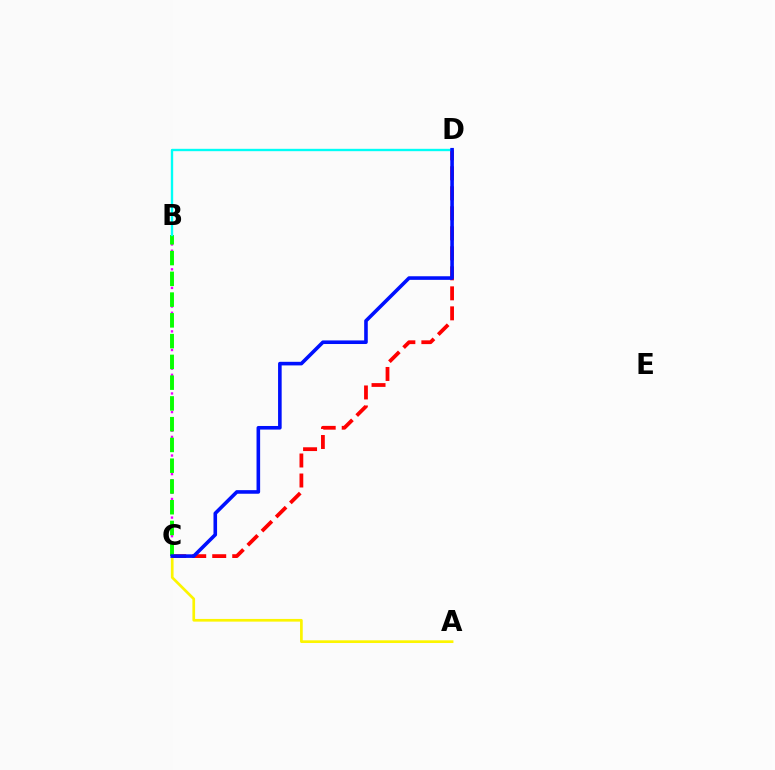{('A', 'C'): [{'color': '#fcf500', 'line_style': 'solid', 'thickness': 1.94}], ('C', 'D'): [{'color': '#ff0000', 'line_style': 'dashed', 'thickness': 2.72}, {'color': '#0010ff', 'line_style': 'solid', 'thickness': 2.59}], ('B', 'C'): [{'color': '#ee00ff', 'line_style': 'dotted', 'thickness': 1.69}, {'color': '#08ff00', 'line_style': 'dashed', 'thickness': 2.82}], ('B', 'D'): [{'color': '#00fff6', 'line_style': 'solid', 'thickness': 1.7}]}